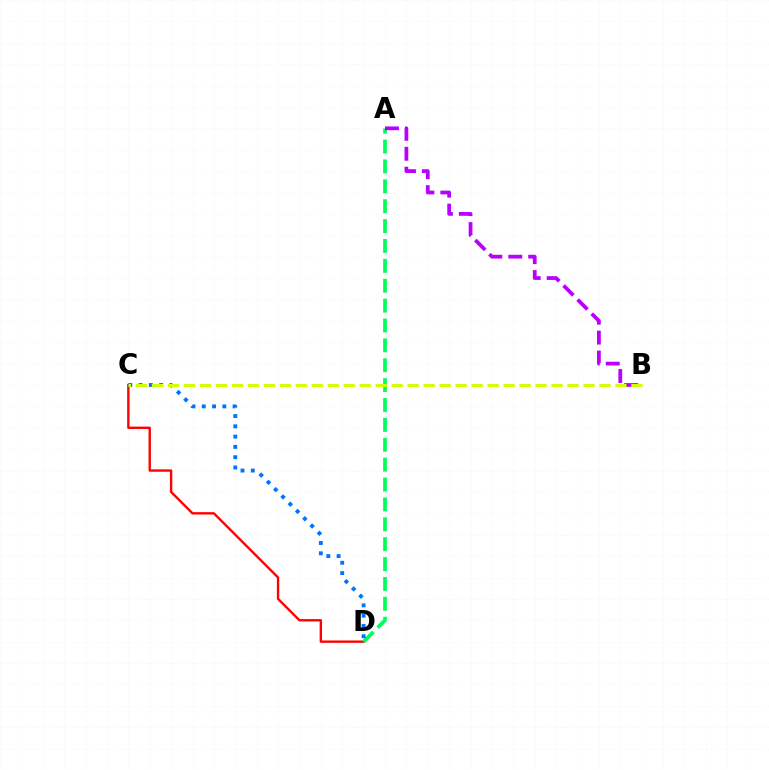{('C', 'D'): [{'color': '#ff0000', 'line_style': 'solid', 'thickness': 1.7}, {'color': '#0074ff', 'line_style': 'dotted', 'thickness': 2.8}], ('A', 'D'): [{'color': '#00ff5c', 'line_style': 'dashed', 'thickness': 2.7}], ('A', 'B'): [{'color': '#b900ff', 'line_style': 'dashed', 'thickness': 2.71}], ('B', 'C'): [{'color': '#d1ff00', 'line_style': 'dashed', 'thickness': 2.17}]}